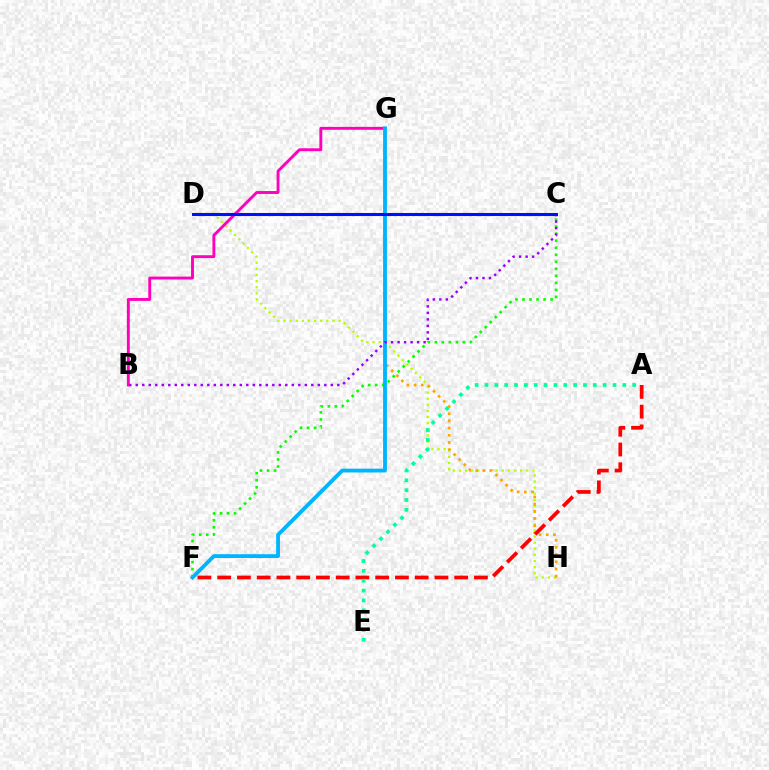{('D', 'H'): [{'color': '#b3ff00', 'line_style': 'dotted', 'thickness': 1.66}], ('B', 'G'): [{'color': '#ff00bd', 'line_style': 'solid', 'thickness': 2.09}], ('G', 'H'): [{'color': '#ffa500', 'line_style': 'dotted', 'thickness': 1.95}], ('A', 'F'): [{'color': '#ff0000', 'line_style': 'dashed', 'thickness': 2.68}], ('A', 'E'): [{'color': '#00ff9d', 'line_style': 'dotted', 'thickness': 2.67}], ('C', 'F'): [{'color': '#08ff00', 'line_style': 'dotted', 'thickness': 1.91}], ('F', 'G'): [{'color': '#00b5ff', 'line_style': 'solid', 'thickness': 2.76}], ('B', 'C'): [{'color': '#9b00ff', 'line_style': 'dotted', 'thickness': 1.77}], ('C', 'D'): [{'color': '#0010ff', 'line_style': 'solid', 'thickness': 2.21}]}